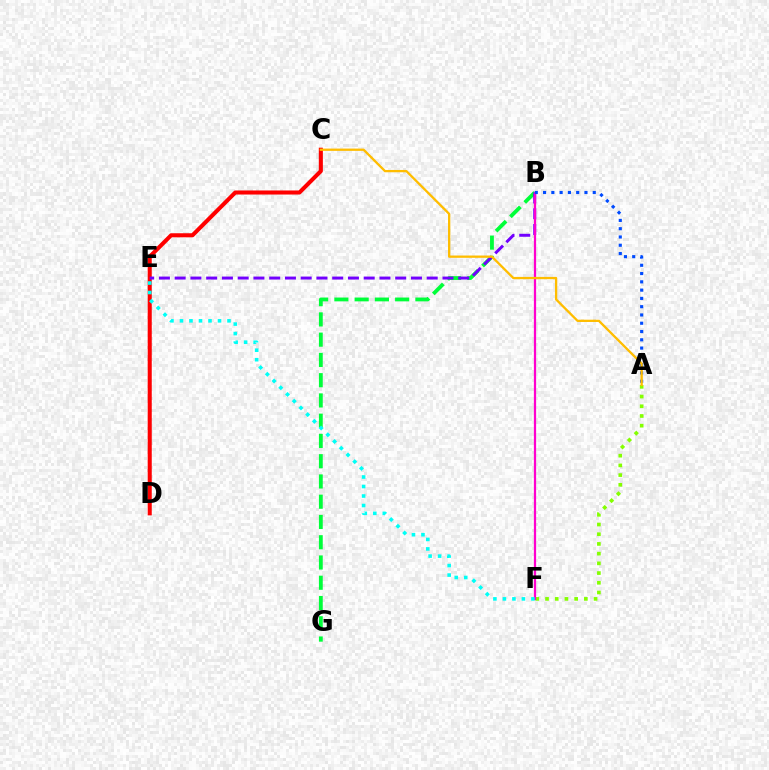{('B', 'G'): [{'color': '#00ff39', 'line_style': 'dashed', 'thickness': 2.75}], ('C', 'D'): [{'color': '#ff0000', 'line_style': 'solid', 'thickness': 2.93}], ('A', 'F'): [{'color': '#84ff00', 'line_style': 'dotted', 'thickness': 2.64}], ('B', 'E'): [{'color': '#7200ff', 'line_style': 'dashed', 'thickness': 2.14}], ('B', 'F'): [{'color': '#ff00cf', 'line_style': 'solid', 'thickness': 1.62}], ('A', 'B'): [{'color': '#004bff', 'line_style': 'dotted', 'thickness': 2.25}], ('E', 'F'): [{'color': '#00fff6', 'line_style': 'dotted', 'thickness': 2.58}], ('A', 'C'): [{'color': '#ffbd00', 'line_style': 'solid', 'thickness': 1.65}]}